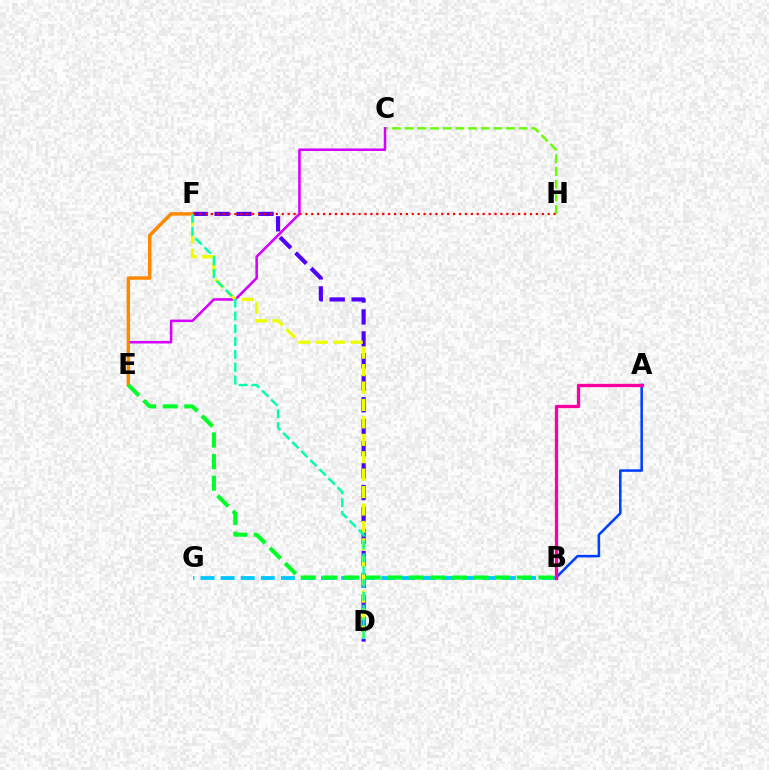{('C', 'H'): [{'color': '#66ff00', 'line_style': 'dashed', 'thickness': 1.72}], ('D', 'F'): [{'color': '#4f00ff', 'line_style': 'dashed', 'thickness': 2.98}, {'color': '#eeff00', 'line_style': 'dashed', 'thickness': 2.37}, {'color': '#00ffaf', 'line_style': 'dashed', 'thickness': 1.74}], ('B', 'G'): [{'color': '#00c7ff', 'line_style': 'dashed', 'thickness': 2.73}], ('A', 'B'): [{'color': '#003fff', 'line_style': 'solid', 'thickness': 1.83}, {'color': '#ff00a0', 'line_style': 'solid', 'thickness': 2.37}], ('C', 'E'): [{'color': '#d600ff', 'line_style': 'solid', 'thickness': 1.84}], ('E', 'F'): [{'color': '#ff8800', 'line_style': 'solid', 'thickness': 2.49}], ('B', 'E'): [{'color': '#00ff27', 'line_style': 'dashed', 'thickness': 2.93}], ('F', 'H'): [{'color': '#ff0000', 'line_style': 'dotted', 'thickness': 1.61}]}